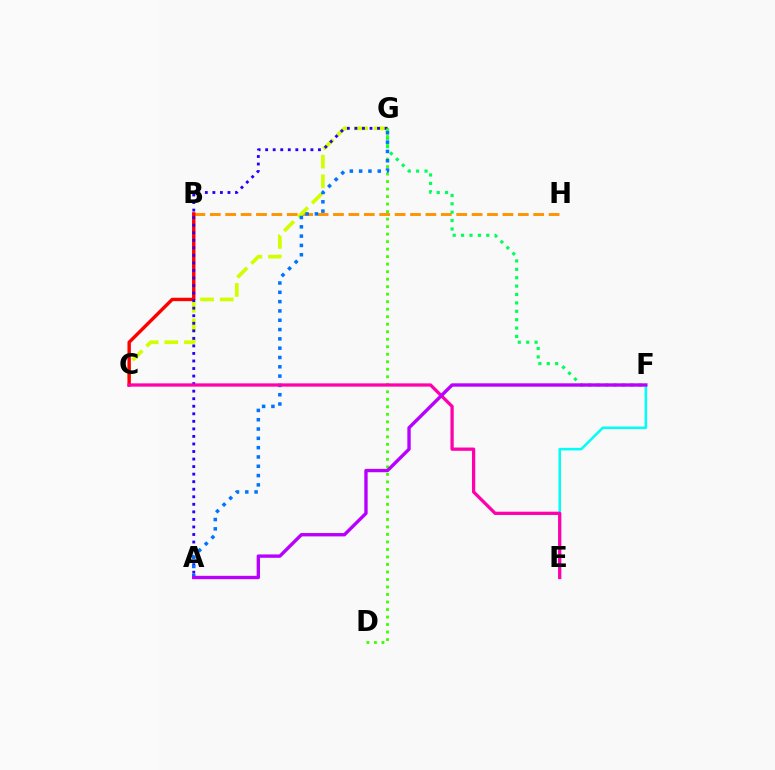{('B', 'H'): [{'color': '#ff9400', 'line_style': 'dashed', 'thickness': 2.09}], ('C', 'G'): [{'color': '#d1ff00', 'line_style': 'dashed', 'thickness': 2.67}], ('B', 'C'): [{'color': '#ff0000', 'line_style': 'solid', 'thickness': 2.45}], ('F', 'G'): [{'color': '#00ff5c', 'line_style': 'dotted', 'thickness': 2.28}], ('E', 'F'): [{'color': '#00fff6', 'line_style': 'solid', 'thickness': 1.82}], ('A', 'G'): [{'color': '#2500ff', 'line_style': 'dotted', 'thickness': 2.05}, {'color': '#0074ff', 'line_style': 'dotted', 'thickness': 2.53}], ('D', 'G'): [{'color': '#3dff00', 'line_style': 'dotted', 'thickness': 2.04}], ('C', 'E'): [{'color': '#ff00ac', 'line_style': 'solid', 'thickness': 2.35}], ('A', 'F'): [{'color': '#b900ff', 'line_style': 'solid', 'thickness': 2.42}]}